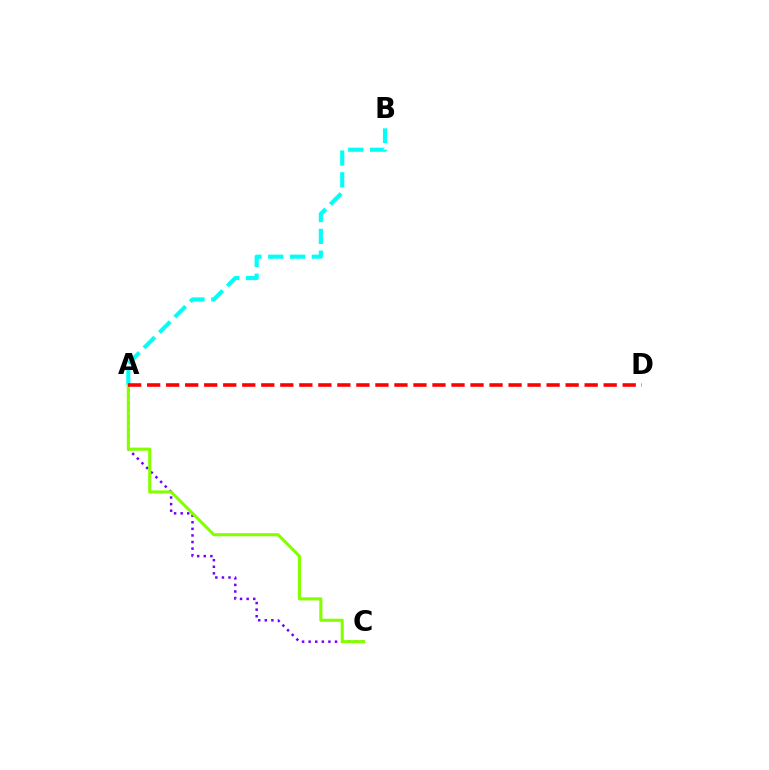{('A', 'B'): [{'color': '#00fff6', 'line_style': 'dashed', 'thickness': 2.96}], ('A', 'C'): [{'color': '#7200ff', 'line_style': 'dotted', 'thickness': 1.79}, {'color': '#84ff00', 'line_style': 'solid', 'thickness': 2.23}], ('A', 'D'): [{'color': '#ff0000', 'line_style': 'dashed', 'thickness': 2.58}]}